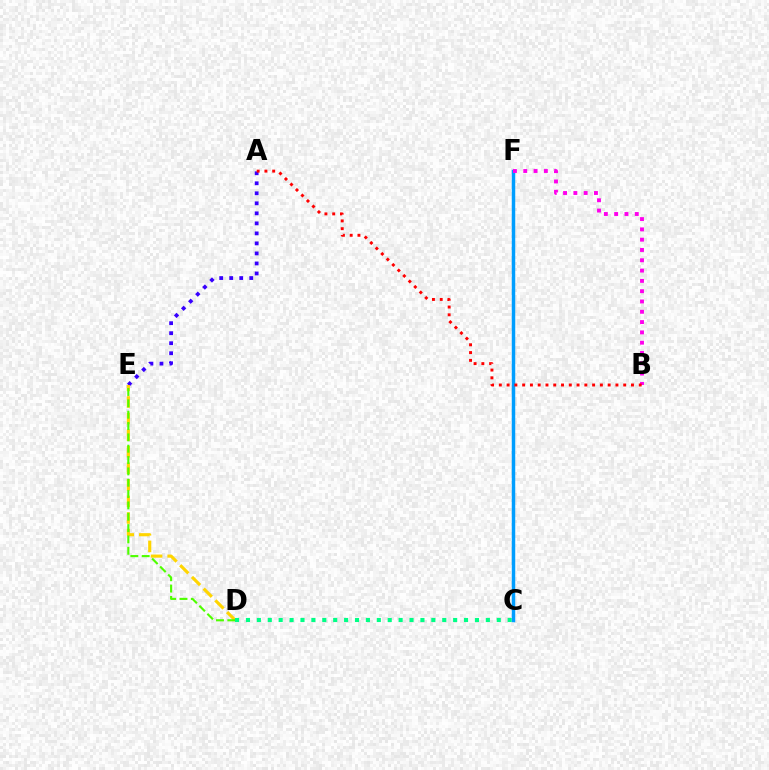{('A', 'E'): [{'color': '#3700ff', 'line_style': 'dotted', 'thickness': 2.72}], ('D', 'E'): [{'color': '#ffd500', 'line_style': 'dashed', 'thickness': 2.25}, {'color': '#4fff00', 'line_style': 'dashed', 'thickness': 1.54}], ('C', 'D'): [{'color': '#00ff86', 'line_style': 'dotted', 'thickness': 2.96}], ('C', 'F'): [{'color': '#009eff', 'line_style': 'solid', 'thickness': 2.5}], ('B', 'F'): [{'color': '#ff00ed', 'line_style': 'dotted', 'thickness': 2.8}], ('A', 'B'): [{'color': '#ff0000', 'line_style': 'dotted', 'thickness': 2.11}]}